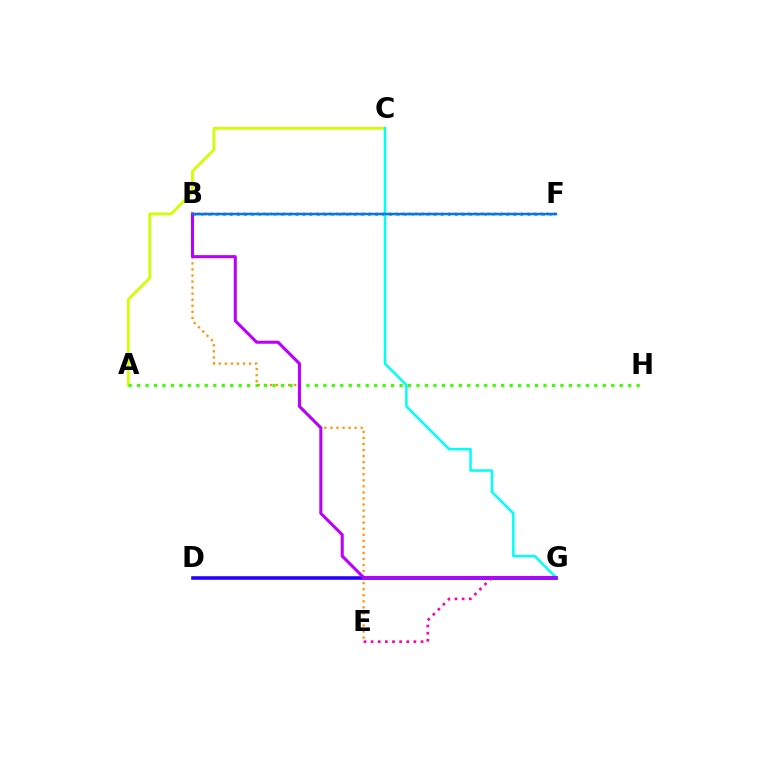{('A', 'C'): [{'color': '#d1ff00', 'line_style': 'solid', 'thickness': 1.99}], ('B', 'F'): [{'color': '#00ff5c', 'line_style': 'dotted', 'thickness': 1.97}, {'color': '#ff0000', 'line_style': 'dotted', 'thickness': 1.79}, {'color': '#0074ff', 'line_style': 'solid', 'thickness': 1.78}], ('D', 'G'): [{'color': '#2500ff', 'line_style': 'solid', 'thickness': 2.58}], ('E', 'G'): [{'color': '#ff00ac', 'line_style': 'dotted', 'thickness': 1.94}], ('B', 'E'): [{'color': '#ff9400', 'line_style': 'dotted', 'thickness': 1.64}], ('A', 'H'): [{'color': '#3dff00', 'line_style': 'dotted', 'thickness': 2.3}], ('C', 'G'): [{'color': '#00fff6', 'line_style': 'solid', 'thickness': 1.79}], ('B', 'G'): [{'color': '#b900ff', 'line_style': 'solid', 'thickness': 2.2}]}